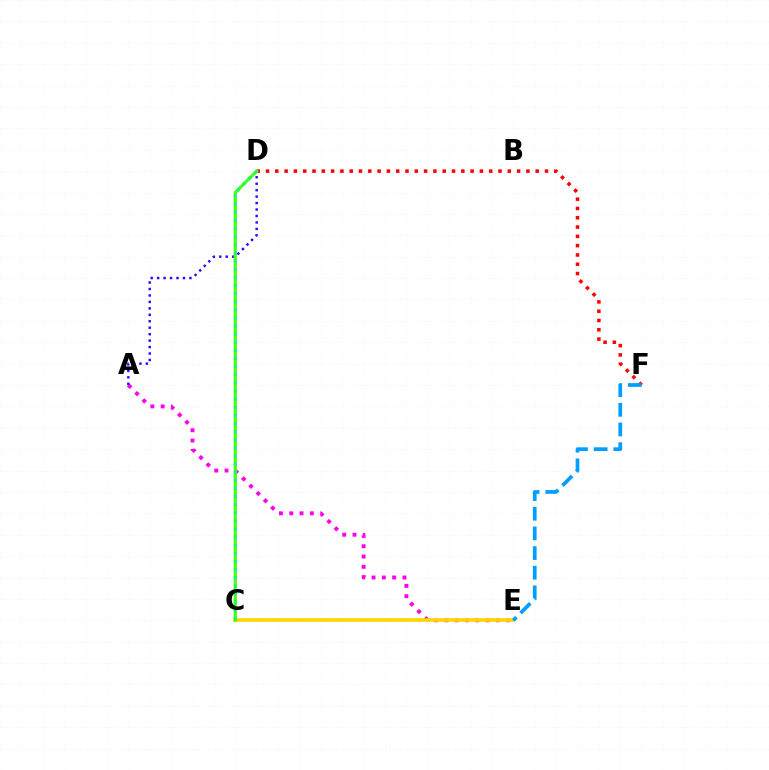{('A', 'E'): [{'color': '#ff00ed', 'line_style': 'dotted', 'thickness': 2.8}], ('D', 'F'): [{'color': '#ff0000', 'line_style': 'dotted', 'thickness': 2.53}], ('C', 'E'): [{'color': '#ffd500', 'line_style': 'solid', 'thickness': 2.62}], ('E', 'F'): [{'color': '#009eff', 'line_style': 'dashed', 'thickness': 2.67}], ('A', 'D'): [{'color': '#3700ff', 'line_style': 'dotted', 'thickness': 1.75}], ('C', 'D'): [{'color': '#4fff00', 'line_style': 'solid', 'thickness': 2.27}, {'color': '#00ff86', 'line_style': 'dotted', 'thickness': 2.21}]}